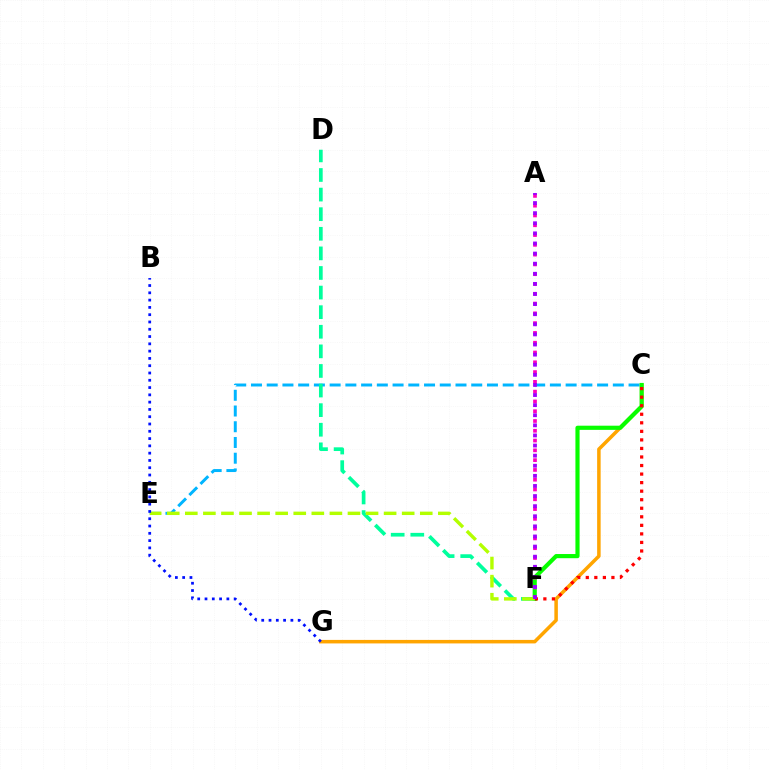{('C', 'G'): [{'color': '#ffa500', 'line_style': 'solid', 'thickness': 2.53}], ('C', 'E'): [{'color': '#00b5ff', 'line_style': 'dashed', 'thickness': 2.14}], ('C', 'F'): [{'color': '#08ff00', 'line_style': 'solid', 'thickness': 3.0}, {'color': '#ff0000', 'line_style': 'dotted', 'thickness': 2.32}], ('D', 'F'): [{'color': '#00ff9d', 'line_style': 'dashed', 'thickness': 2.66}], ('A', 'F'): [{'color': '#ff00bd', 'line_style': 'dotted', 'thickness': 2.66}, {'color': '#9b00ff', 'line_style': 'dotted', 'thickness': 2.75}], ('E', 'F'): [{'color': '#b3ff00', 'line_style': 'dashed', 'thickness': 2.46}], ('B', 'G'): [{'color': '#0010ff', 'line_style': 'dotted', 'thickness': 1.98}]}